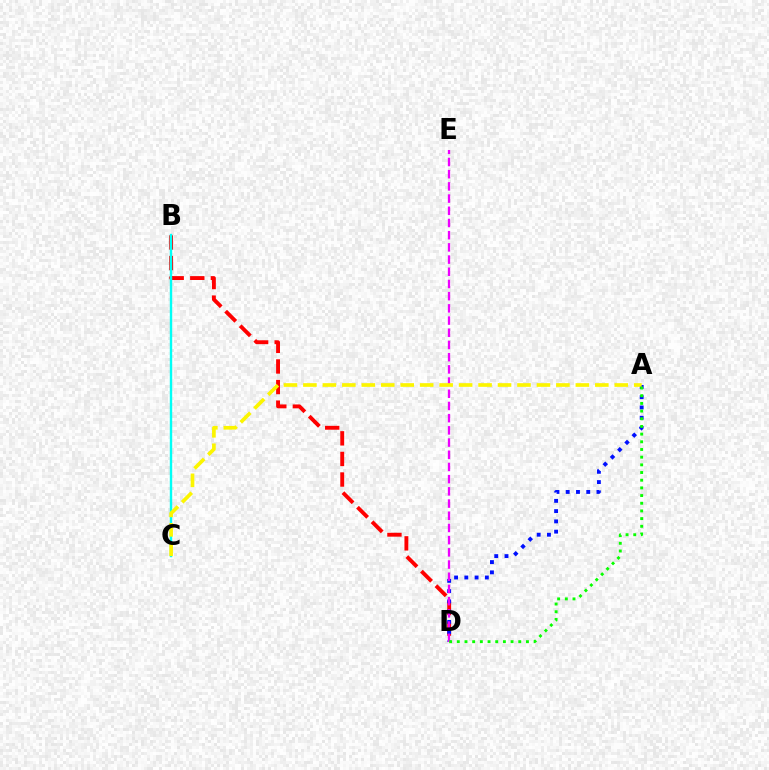{('B', 'D'): [{'color': '#ff0000', 'line_style': 'dashed', 'thickness': 2.8}], ('A', 'D'): [{'color': '#0010ff', 'line_style': 'dotted', 'thickness': 2.79}, {'color': '#08ff00', 'line_style': 'dotted', 'thickness': 2.09}], ('D', 'E'): [{'color': '#ee00ff', 'line_style': 'dashed', 'thickness': 1.66}], ('B', 'C'): [{'color': '#00fff6', 'line_style': 'solid', 'thickness': 1.73}], ('A', 'C'): [{'color': '#fcf500', 'line_style': 'dashed', 'thickness': 2.64}]}